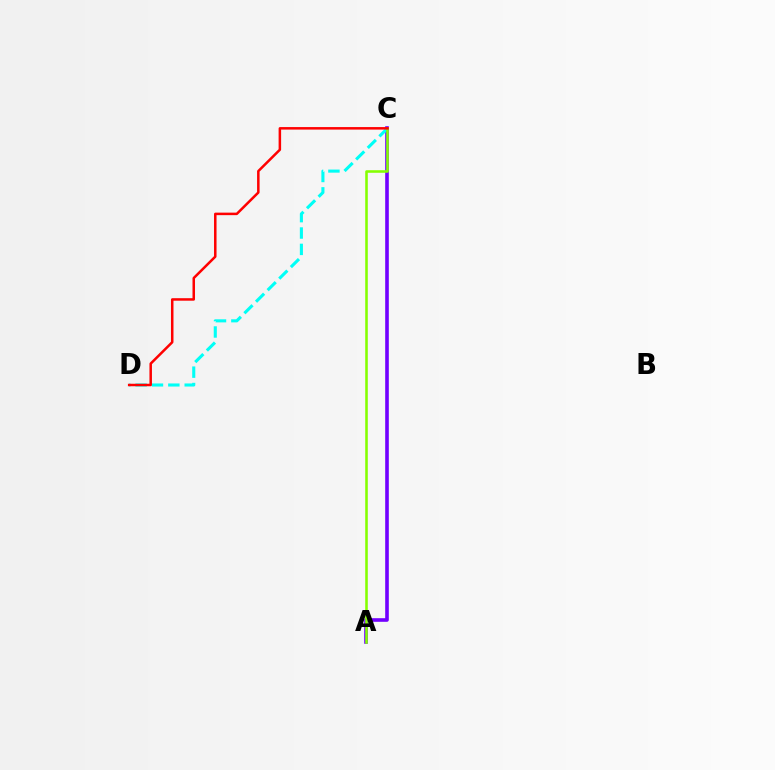{('A', 'C'): [{'color': '#7200ff', 'line_style': 'solid', 'thickness': 2.6}, {'color': '#84ff00', 'line_style': 'solid', 'thickness': 1.85}], ('C', 'D'): [{'color': '#00fff6', 'line_style': 'dashed', 'thickness': 2.22}, {'color': '#ff0000', 'line_style': 'solid', 'thickness': 1.81}]}